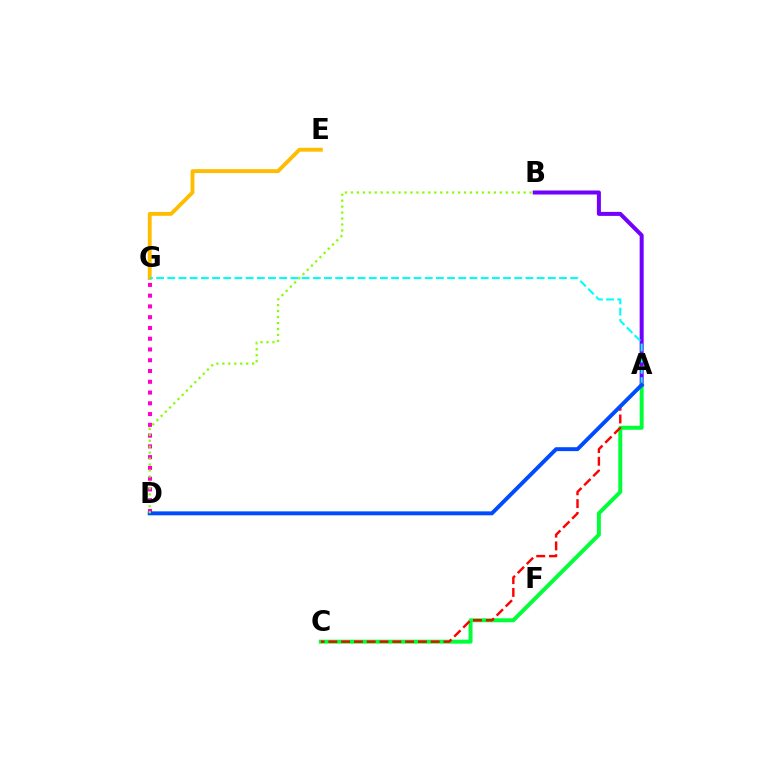{('A', 'B'): [{'color': '#7200ff', 'line_style': 'solid', 'thickness': 2.89}], ('E', 'G'): [{'color': '#ffbd00', 'line_style': 'solid', 'thickness': 2.79}], ('A', 'C'): [{'color': '#00ff39', 'line_style': 'solid', 'thickness': 2.86}, {'color': '#ff0000', 'line_style': 'dashed', 'thickness': 1.74}], ('D', 'G'): [{'color': '#ff00cf', 'line_style': 'dotted', 'thickness': 2.92}], ('A', 'G'): [{'color': '#00fff6', 'line_style': 'dashed', 'thickness': 1.52}], ('A', 'D'): [{'color': '#004bff', 'line_style': 'solid', 'thickness': 2.82}], ('B', 'D'): [{'color': '#84ff00', 'line_style': 'dotted', 'thickness': 1.62}]}